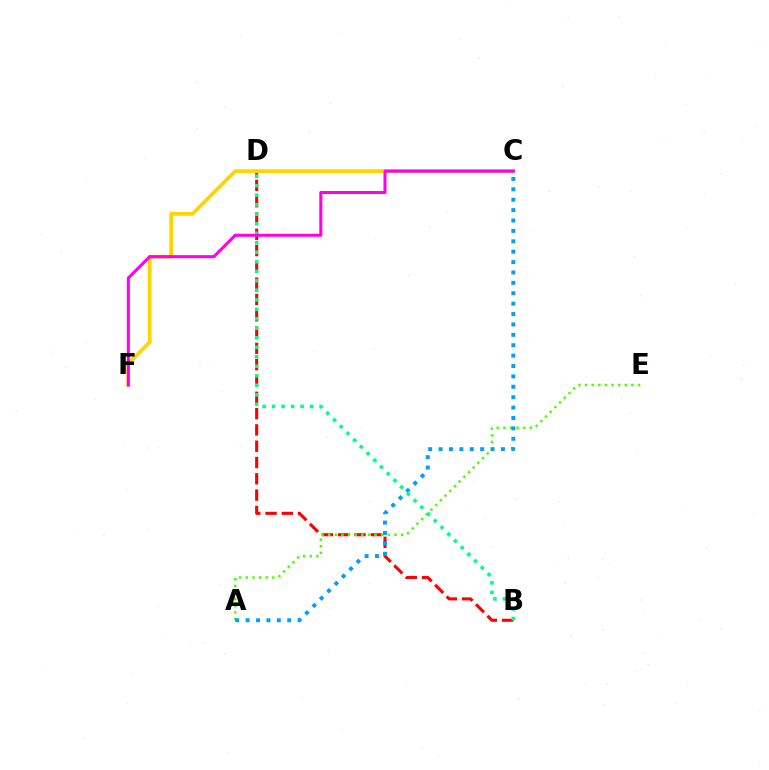{('B', 'D'): [{'color': '#ff0000', 'line_style': 'dashed', 'thickness': 2.21}, {'color': '#00ff86', 'line_style': 'dotted', 'thickness': 2.58}], ('A', 'E'): [{'color': '#4fff00', 'line_style': 'dotted', 'thickness': 1.8}], ('A', 'C'): [{'color': '#009eff', 'line_style': 'dotted', 'thickness': 2.82}], ('C', 'D'): [{'color': '#3700ff', 'line_style': 'dashed', 'thickness': 2.14}], ('C', 'F'): [{'color': '#ffd500', 'line_style': 'solid', 'thickness': 2.71}, {'color': '#ff00ed', 'line_style': 'solid', 'thickness': 2.2}]}